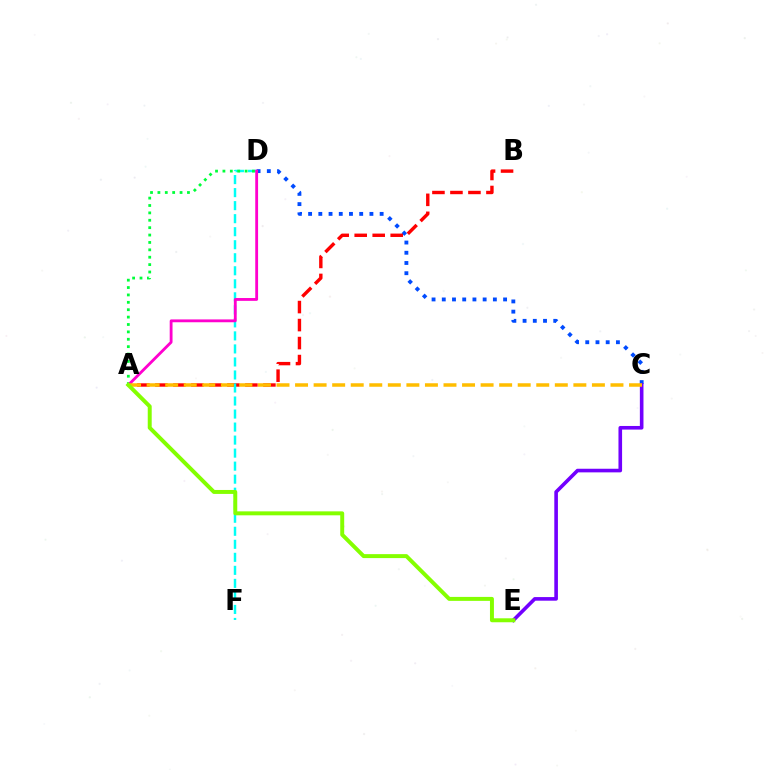{('C', 'D'): [{'color': '#004bff', 'line_style': 'dotted', 'thickness': 2.78}], ('A', 'B'): [{'color': '#ff0000', 'line_style': 'dashed', 'thickness': 2.45}], ('D', 'F'): [{'color': '#00fff6', 'line_style': 'dashed', 'thickness': 1.77}], ('C', 'E'): [{'color': '#7200ff', 'line_style': 'solid', 'thickness': 2.6}], ('A', 'D'): [{'color': '#00ff39', 'line_style': 'dotted', 'thickness': 2.01}, {'color': '#ff00cf', 'line_style': 'solid', 'thickness': 2.04}], ('A', 'C'): [{'color': '#ffbd00', 'line_style': 'dashed', 'thickness': 2.52}], ('A', 'E'): [{'color': '#84ff00', 'line_style': 'solid', 'thickness': 2.85}]}